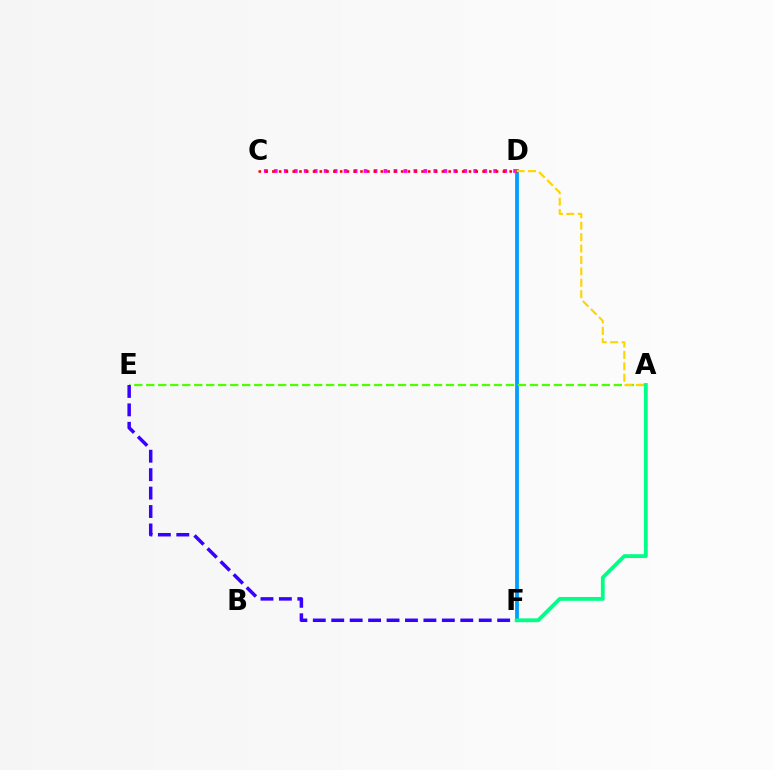{('C', 'D'): [{'color': '#ff00ed', 'line_style': 'dotted', 'thickness': 2.71}, {'color': '#ff0000', 'line_style': 'dotted', 'thickness': 1.84}], ('D', 'F'): [{'color': '#009eff', 'line_style': 'solid', 'thickness': 2.73}], ('A', 'E'): [{'color': '#4fff00', 'line_style': 'dashed', 'thickness': 1.63}], ('E', 'F'): [{'color': '#3700ff', 'line_style': 'dashed', 'thickness': 2.5}], ('A', 'F'): [{'color': '#00ff86', 'line_style': 'solid', 'thickness': 2.76}], ('A', 'D'): [{'color': '#ffd500', 'line_style': 'dashed', 'thickness': 1.55}]}